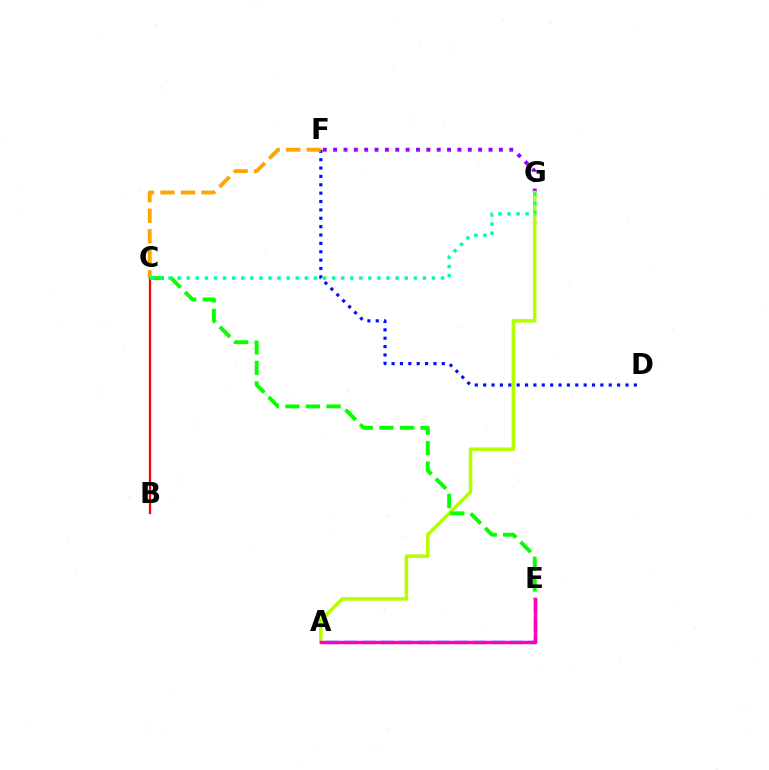{('F', 'G'): [{'color': '#9b00ff', 'line_style': 'dotted', 'thickness': 2.81}], ('B', 'C'): [{'color': '#ff0000', 'line_style': 'solid', 'thickness': 1.65}], ('A', 'G'): [{'color': '#b3ff00', 'line_style': 'solid', 'thickness': 2.54}], ('D', 'F'): [{'color': '#0010ff', 'line_style': 'dotted', 'thickness': 2.27}], ('C', 'F'): [{'color': '#ffa500', 'line_style': 'dashed', 'thickness': 2.78}], ('A', 'E'): [{'color': '#00b5ff', 'line_style': 'dashed', 'thickness': 2.51}, {'color': '#ff00bd', 'line_style': 'solid', 'thickness': 2.48}], ('C', 'E'): [{'color': '#08ff00', 'line_style': 'dashed', 'thickness': 2.79}], ('C', 'G'): [{'color': '#00ff9d', 'line_style': 'dotted', 'thickness': 2.47}]}